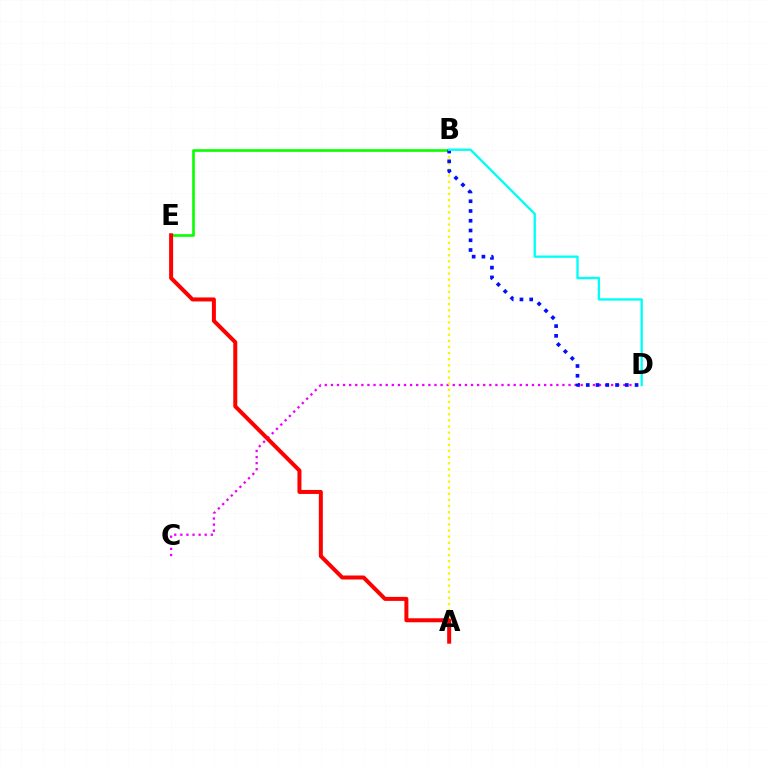{('B', 'E'): [{'color': '#08ff00', 'line_style': 'solid', 'thickness': 1.9}], ('C', 'D'): [{'color': '#ee00ff', 'line_style': 'dotted', 'thickness': 1.66}], ('A', 'B'): [{'color': '#fcf500', 'line_style': 'dotted', 'thickness': 1.66}], ('B', 'D'): [{'color': '#0010ff', 'line_style': 'dotted', 'thickness': 2.65}, {'color': '#00fff6', 'line_style': 'solid', 'thickness': 1.69}], ('A', 'E'): [{'color': '#ff0000', 'line_style': 'solid', 'thickness': 2.88}]}